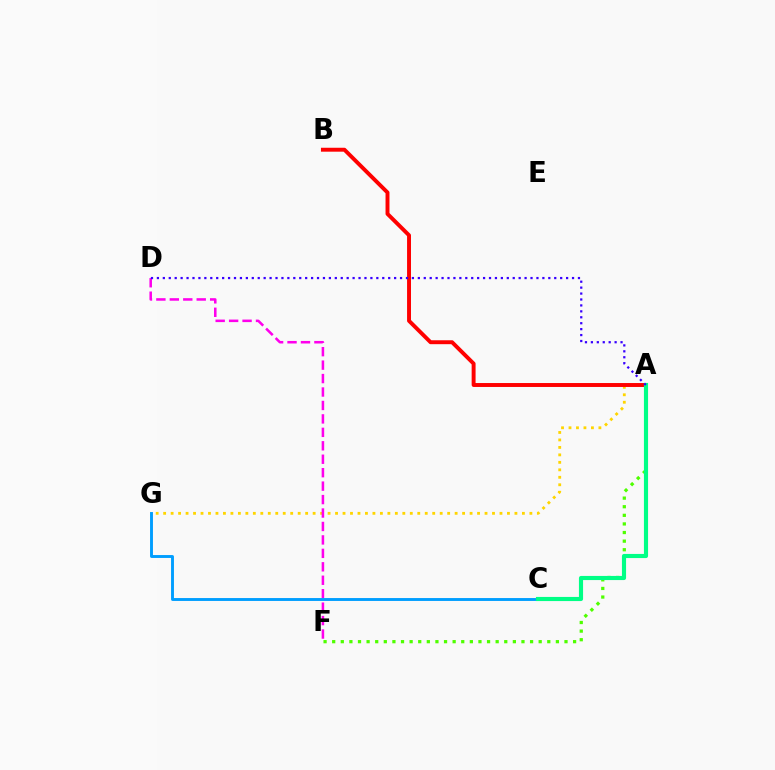{('A', 'G'): [{'color': '#ffd500', 'line_style': 'dotted', 'thickness': 2.03}], ('A', 'B'): [{'color': '#ff0000', 'line_style': 'solid', 'thickness': 2.83}], ('D', 'F'): [{'color': '#ff00ed', 'line_style': 'dashed', 'thickness': 1.83}], ('C', 'G'): [{'color': '#009eff', 'line_style': 'solid', 'thickness': 2.09}], ('A', 'F'): [{'color': '#4fff00', 'line_style': 'dotted', 'thickness': 2.34}], ('A', 'C'): [{'color': '#00ff86', 'line_style': 'solid', 'thickness': 2.98}], ('A', 'D'): [{'color': '#3700ff', 'line_style': 'dotted', 'thickness': 1.61}]}